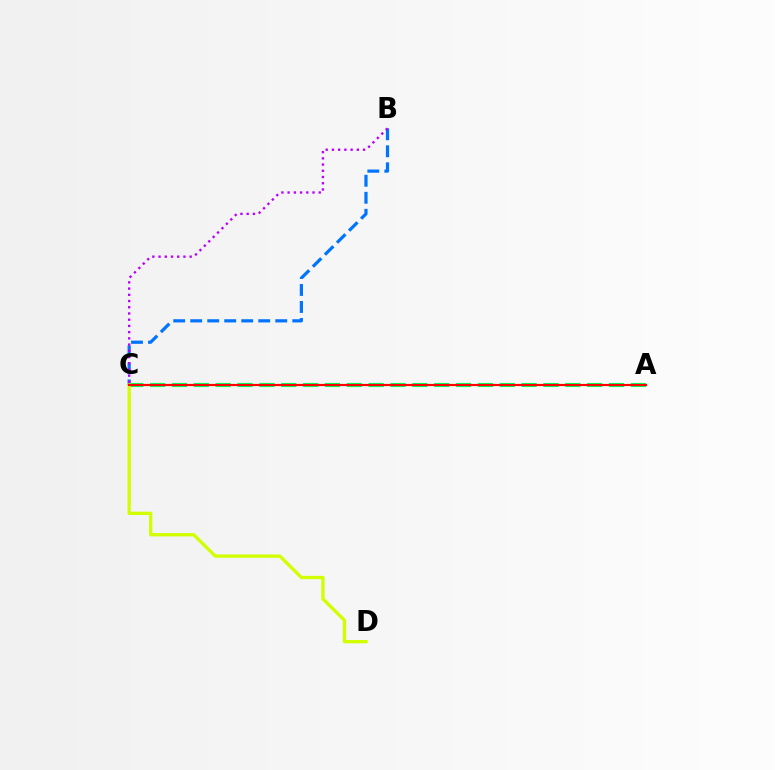{('B', 'C'): [{'color': '#0074ff', 'line_style': 'dashed', 'thickness': 2.31}, {'color': '#b900ff', 'line_style': 'dotted', 'thickness': 1.69}], ('A', 'C'): [{'color': '#00ff5c', 'line_style': 'dashed', 'thickness': 2.97}, {'color': '#ff0000', 'line_style': 'solid', 'thickness': 1.55}], ('C', 'D'): [{'color': '#d1ff00', 'line_style': 'solid', 'thickness': 2.38}]}